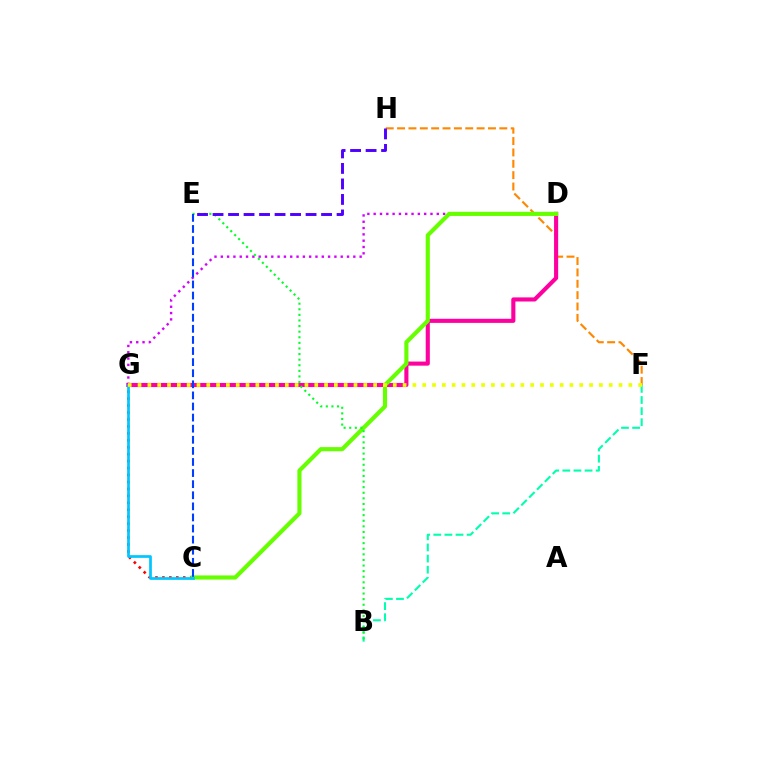{('F', 'H'): [{'color': '#ff8800', 'line_style': 'dashed', 'thickness': 1.54}], ('B', 'F'): [{'color': '#00ffaf', 'line_style': 'dashed', 'thickness': 1.51}], ('D', 'G'): [{'color': '#ff00a0', 'line_style': 'solid', 'thickness': 2.96}, {'color': '#d600ff', 'line_style': 'dotted', 'thickness': 1.71}], ('C', 'G'): [{'color': '#ff0000', 'line_style': 'dotted', 'thickness': 1.89}, {'color': '#00c7ff', 'line_style': 'solid', 'thickness': 1.96}], ('C', 'D'): [{'color': '#66ff00', 'line_style': 'solid', 'thickness': 2.97}], ('B', 'E'): [{'color': '#00ff27', 'line_style': 'dotted', 'thickness': 1.52}], ('E', 'H'): [{'color': '#4f00ff', 'line_style': 'dashed', 'thickness': 2.11}], ('C', 'E'): [{'color': '#003fff', 'line_style': 'dashed', 'thickness': 1.51}], ('F', 'G'): [{'color': '#eeff00', 'line_style': 'dotted', 'thickness': 2.67}]}